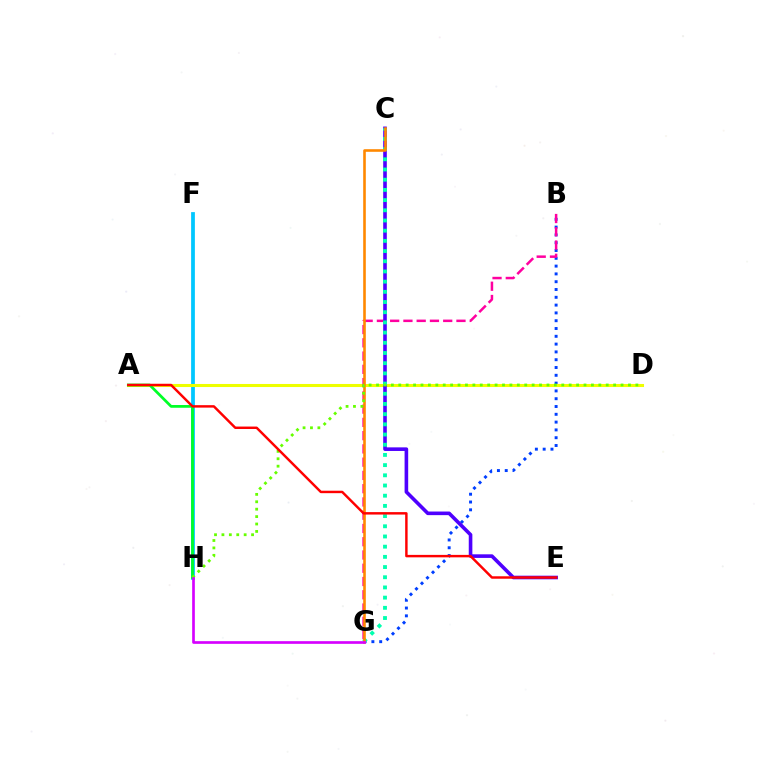{('B', 'G'): [{'color': '#003fff', 'line_style': 'dotted', 'thickness': 2.12}, {'color': '#ff00a0', 'line_style': 'dashed', 'thickness': 1.8}], ('F', 'H'): [{'color': '#00c7ff', 'line_style': 'solid', 'thickness': 2.7}], ('A', 'D'): [{'color': '#eeff00', 'line_style': 'solid', 'thickness': 2.2}], ('C', 'E'): [{'color': '#4f00ff', 'line_style': 'solid', 'thickness': 2.6}], ('C', 'G'): [{'color': '#00ffaf', 'line_style': 'dotted', 'thickness': 2.77}, {'color': '#ff8800', 'line_style': 'solid', 'thickness': 1.88}], ('A', 'H'): [{'color': '#00ff27', 'line_style': 'solid', 'thickness': 1.98}], ('D', 'H'): [{'color': '#66ff00', 'line_style': 'dotted', 'thickness': 2.01}], ('A', 'E'): [{'color': '#ff0000', 'line_style': 'solid', 'thickness': 1.76}], ('G', 'H'): [{'color': '#d600ff', 'line_style': 'solid', 'thickness': 1.93}]}